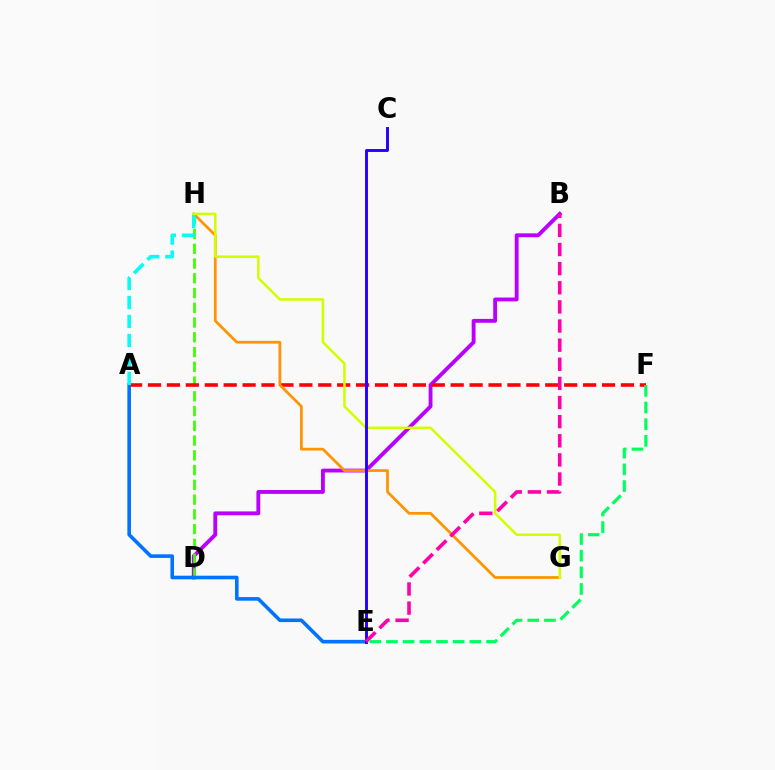{('B', 'D'): [{'color': '#b900ff', 'line_style': 'solid', 'thickness': 2.77}], ('D', 'H'): [{'color': '#3dff00', 'line_style': 'dashed', 'thickness': 2.0}], ('A', 'F'): [{'color': '#ff0000', 'line_style': 'dashed', 'thickness': 2.57}], ('G', 'H'): [{'color': '#ff9400', 'line_style': 'solid', 'thickness': 1.98}, {'color': '#d1ff00', 'line_style': 'solid', 'thickness': 1.81}], ('A', 'E'): [{'color': '#0074ff', 'line_style': 'solid', 'thickness': 2.59}], ('C', 'E'): [{'color': '#2500ff', 'line_style': 'solid', 'thickness': 2.1}], ('B', 'E'): [{'color': '#ff00ac', 'line_style': 'dashed', 'thickness': 2.6}], ('E', 'F'): [{'color': '#00ff5c', 'line_style': 'dashed', 'thickness': 2.27}], ('A', 'H'): [{'color': '#00fff6', 'line_style': 'dashed', 'thickness': 2.58}]}